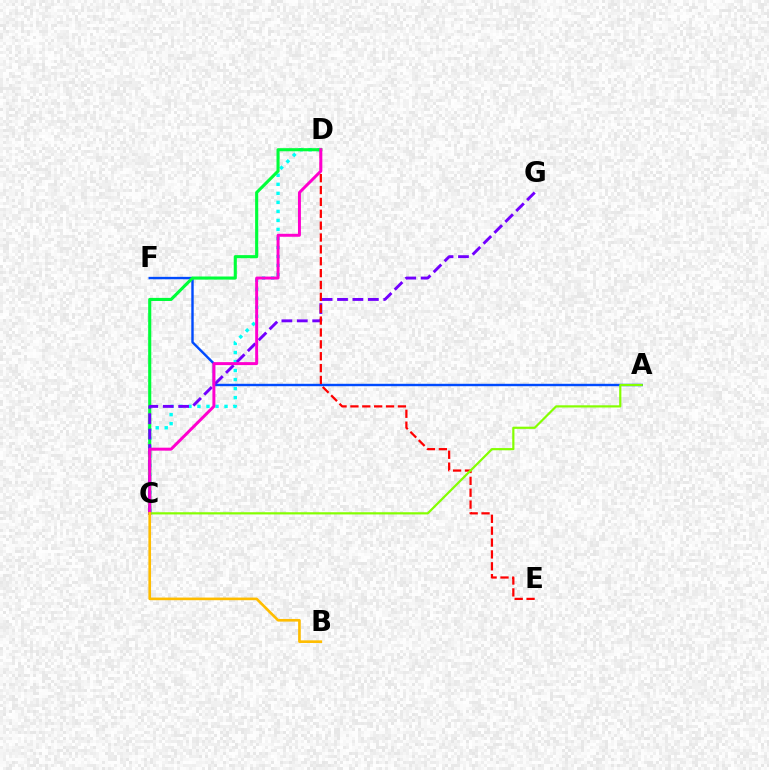{('C', 'D'): [{'color': '#00fff6', 'line_style': 'dotted', 'thickness': 2.45}, {'color': '#00ff39', 'line_style': 'solid', 'thickness': 2.23}, {'color': '#ff00cf', 'line_style': 'solid', 'thickness': 2.14}], ('A', 'F'): [{'color': '#004bff', 'line_style': 'solid', 'thickness': 1.74}], ('C', 'G'): [{'color': '#7200ff', 'line_style': 'dashed', 'thickness': 2.09}], ('D', 'E'): [{'color': '#ff0000', 'line_style': 'dashed', 'thickness': 1.61}], ('A', 'C'): [{'color': '#84ff00', 'line_style': 'solid', 'thickness': 1.58}], ('B', 'C'): [{'color': '#ffbd00', 'line_style': 'solid', 'thickness': 1.9}]}